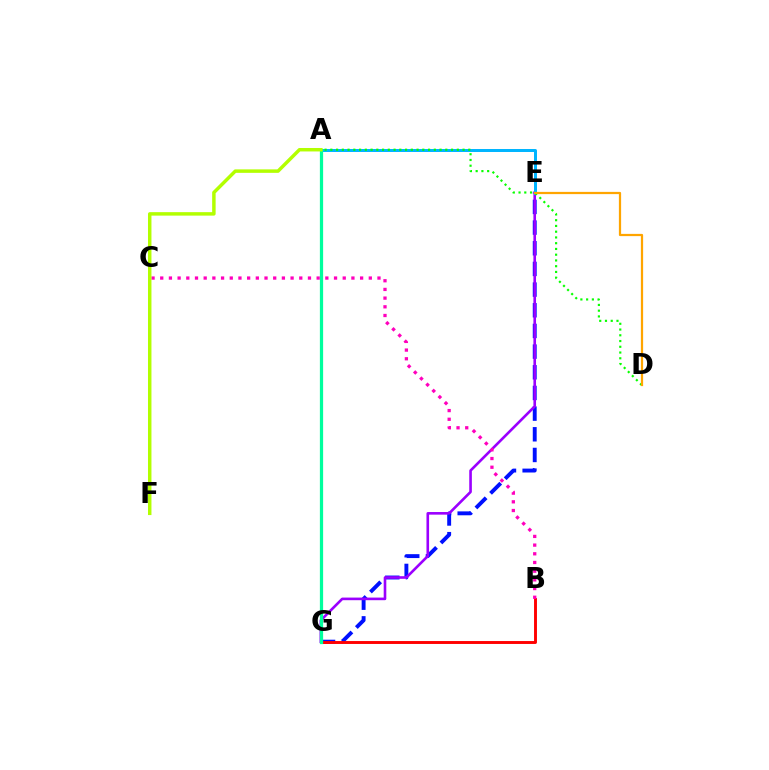{('E', 'G'): [{'color': '#0010ff', 'line_style': 'dashed', 'thickness': 2.81}, {'color': '#9b00ff', 'line_style': 'solid', 'thickness': 1.89}], ('B', 'G'): [{'color': '#ff0000', 'line_style': 'solid', 'thickness': 2.1}], ('A', 'E'): [{'color': '#00b5ff', 'line_style': 'solid', 'thickness': 2.15}], ('B', 'C'): [{'color': '#ff00bd', 'line_style': 'dotted', 'thickness': 2.36}], ('A', 'G'): [{'color': '#00ff9d', 'line_style': 'solid', 'thickness': 2.33}], ('A', 'D'): [{'color': '#08ff00', 'line_style': 'dotted', 'thickness': 1.56}], ('D', 'E'): [{'color': '#ffa500', 'line_style': 'solid', 'thickness': 1.61}], ('A', 'F'): [{'color': '#b3ff00', 'line_style': 'solid', 'thickness': 2.49}]}